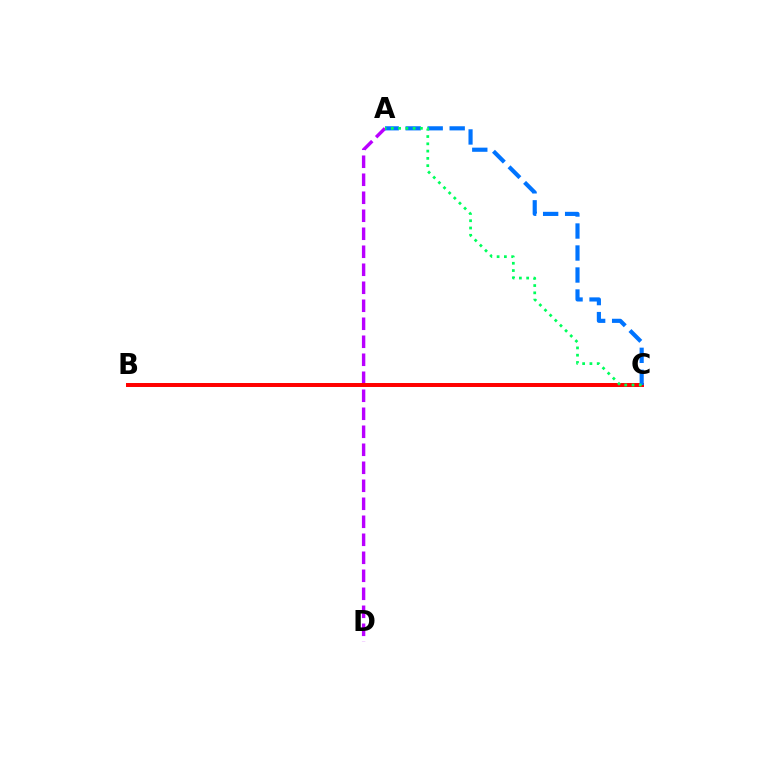{('A', 'D'): [{'color': '#b900ff', 'line_style': 'dashed', 'thickness': 2.45}], ('B', 'C'): [{'color': '#d1ff00', 'line_style': 'dotted', 'thickness': 2.58}, {'color': '#ff0000', 'line_style': 'solid', 'thickness': 2.86}], ('A', 'C'): [{'color': '#0074ff', 'line_style': 'dashed', 'thickness': 2.99}, {'color': '#00ff5c', 'line_style': 'dotted', 'thickness': 1.98}]}